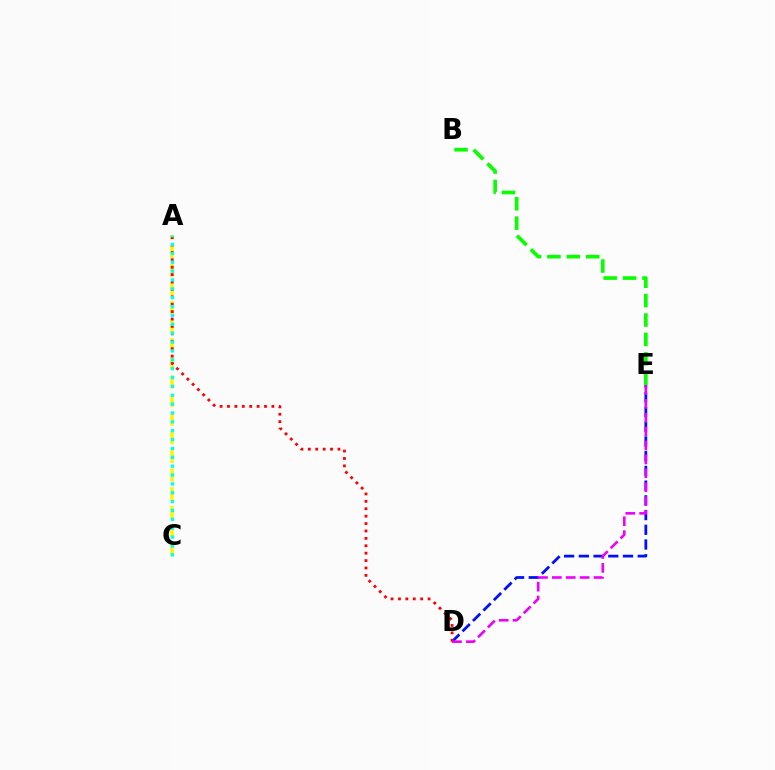{('D', 'E'): [{'color': '#0010ff', 'line_style': 'dashed', 'thickness': 2.0}, {'color': '#ee00ff', 'line_style': 'dashed', 'thickness': 1.89}], ('A', 'C'): [{'color': '#fcf500', 'line_style': 'dashed', 'thickness': 2.53}, {'color': '#00fff6', 'line_style': 'dotted', 'thickness': 2.41}], ('A', 'D'): [{'color': '#ff0000', 'line_style': 'dotted', 'thickness': 2.01}], ('B', 'E'): [{'color': '#08ff00', 'line_style': 'dashed', 'thickness': 2.64}]}